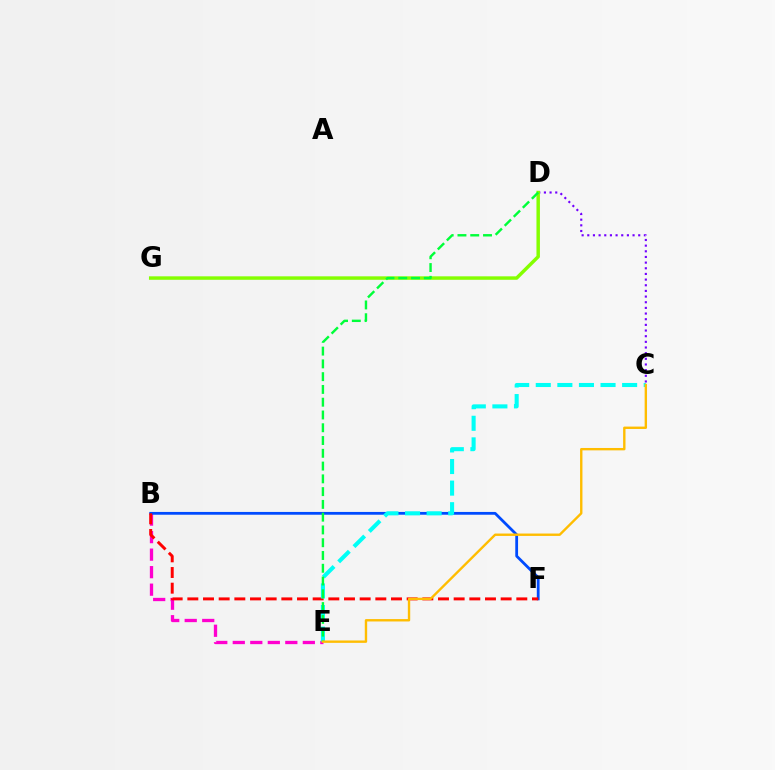{('B', 'E'): [{'color': '#ff00cf', 'line_style': 'dashed', 'thickness': 2.38}], ('B', 'F'): [{'color': '#004bff', 'line_style': 'solid', 'thickness': 2.0}, {'color': '#ff0000', 'line_style': 'dashed', 'thickness': 2.13}], ('C', 'D'): [{'color': '#7200ff', 'line_style': 'dotted', 'thickness': 1.54}], ('C', 'E'): [{'color': '#00fff6', 'line_style': 'dashed', 'thickness': 2.93}, {'color': '#ffbd00', 'line_style': 'solid', 'thickness': 1.71}], ('D', 'G'): [{'color': '#84ff00', 'line_style': 'solid', 'thickness': 2.49}], ('D', 'E'): [{'color': '#00ff39', 'line_style': 'dashed', 'thickness': 1.74}]}